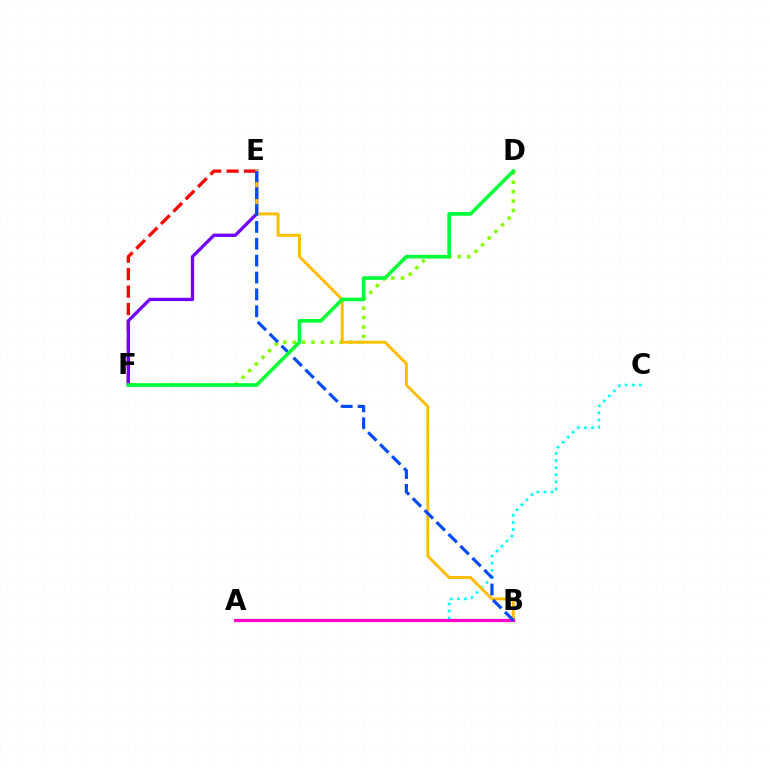{('E', 'F'): [{'color': '#ff0000', 'line_style': 'dashed', 'thickness': 2.37}, {'color': '#7200ff', 'line_style': 'solid', 'thickness': 2.38}], ('A', 'C'): [{'color': '#00fff6', 'line_style': 'dotted', 'thickness': 1.93}], ('D', 'F'): [{'color': '#84ff00', 'line_style': 'dotted', 'thickness': 2.55}, {'color': '#00ff39', 'line_style': 'solid', 'thickness': 2.62}], ('B', 'E'): [{'color': '#ffbd00', 'line_style': 'solid', 'thickness': 2.1}, {'color': '#004bff', 'line_style': 'dashed', 'thickness': 2.29}], ('A', 'B'): [{'color': '#ff00cf', 'line_style': 'solid', 'thickness': 2.33}]}